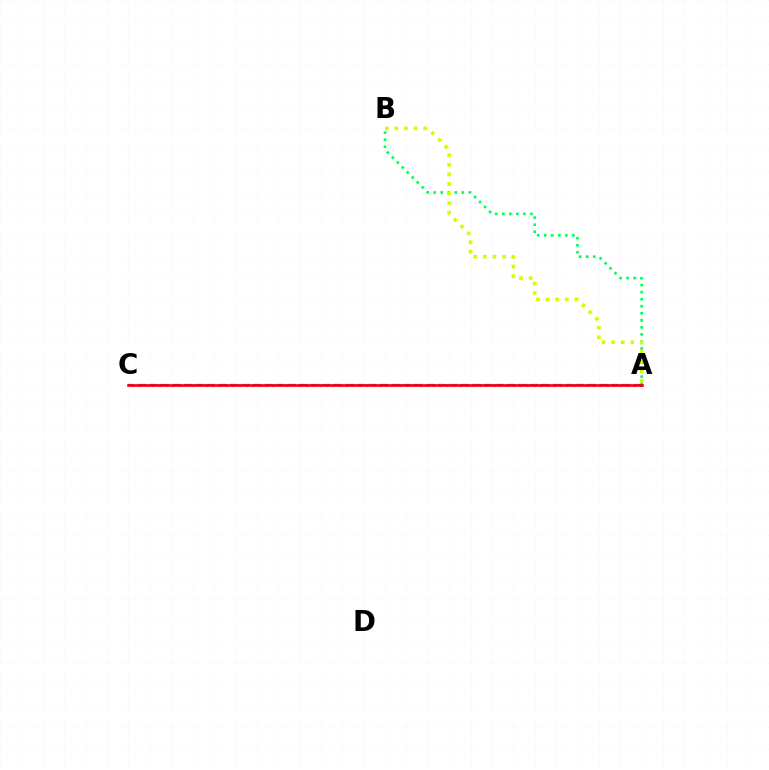{('A', 'B'): [{'color': '#00ff5c', 'line_style': 'dotted', 'thickness': 1.91}, {'color': '#d1ff00', 'line_style': 'dotted', 'thickness': 2.6}], ('A', 'C'): [{'color': '#b900ff', 'line_style': 'dashed', 'thickness': 1.57}, {'color': '#0074ff', 'line_style': 'dotted', 'thickness': 1.82}, {'color': '#ff0000', 'line_style': 'solid', 'thickness': 1.89}]}